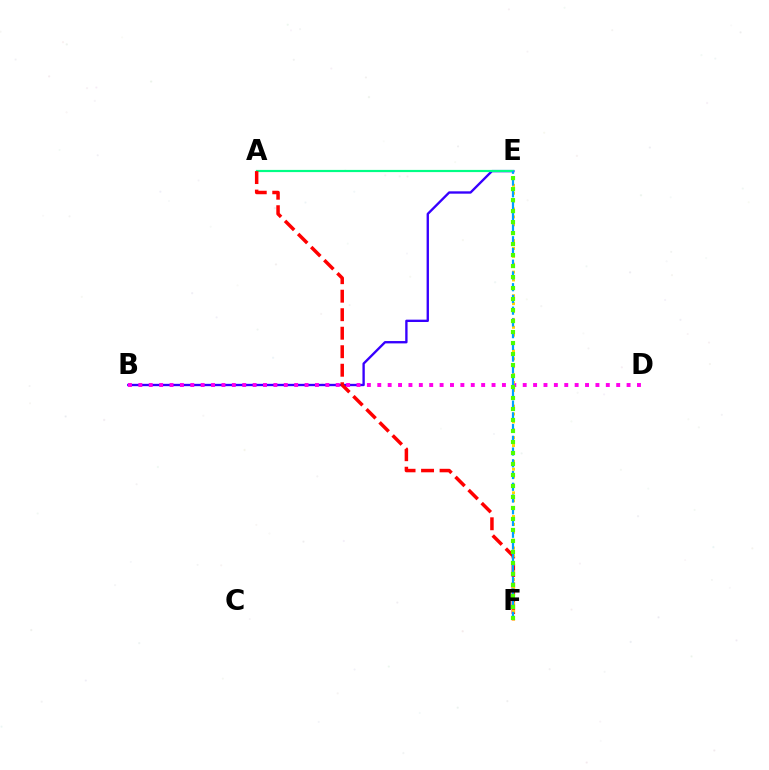{('B', 'E'): [{'color': '#3700ff', 'line_style': 'solid', 'thickness': 1.69}], ('A', 'E'): [{'color': '#00ff86', 'line_style': 'solid', 'thickness': 1.57}], ('A', 'F'): [{'color': '#ff0000', 'line_style': 'dashed', 'thickness': 2.51}], ('B', 'D'): [{'color': '#ff00ed', 'line_style': 'dotted', 'thickness': 2.82}], ('E', 'F'): [{'color': '#ffd500', 'line_style': 'dotted', 'thickness': 2.14}, {'color': '#009eff', 'line_style': 'dashed', 'thickness': 1.59}, {'color': '#4fff00', 'line_style': 'dotted', 'thickness': 2.99}]}